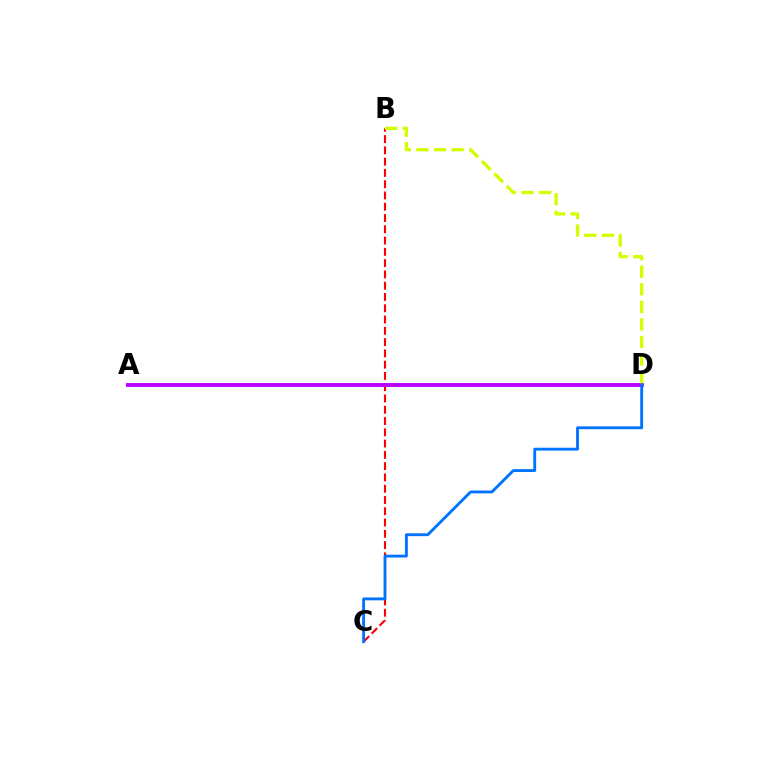{('B', 'C'): [{'color': '#ff0000', 'line_style': 'dashed', 'thickness': 1.53}], ('A', 'D'): [{'color': '#00ff5c', 'line_style': 'dashed', 'thickness': 1.61}, {'color': '#b900ff', 'line_style': 'solid', 'thickness': 2.82}], ('C', 'D'): [{'color': '#0074ff', 'line_style': 'solid', 'thickness': 2.06}], ('B', 'D'): [{'color': '#d1ff00', 'line_style': 'dashed', 'thickness': 2.39}]}